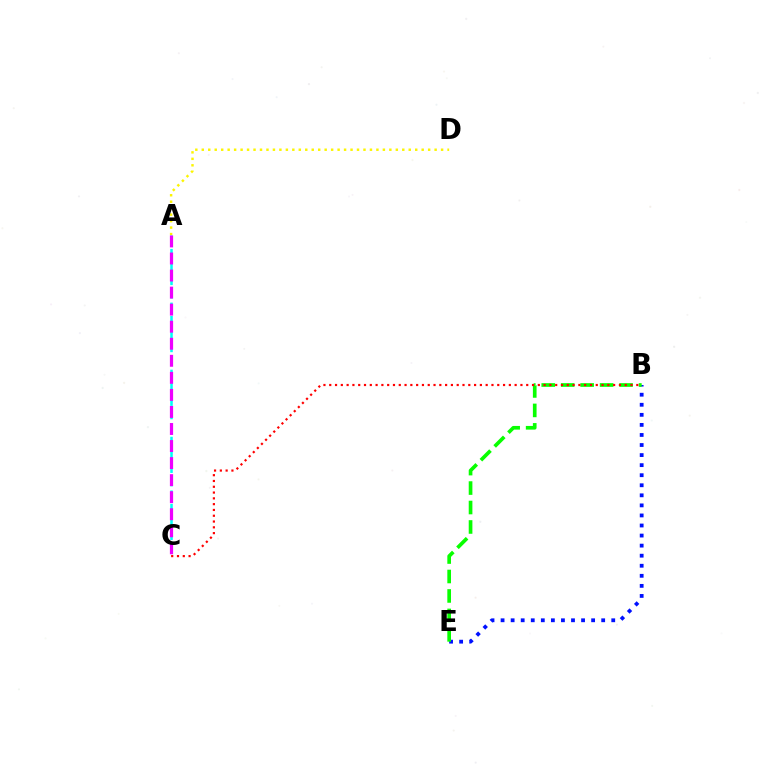{('A', 'D'): [{'color': '#fcf500', 'line_style': 'dotted', 'thickness': 1.76}], ('A', 'C'): [{'color': '#00fff6', 'line_style': 'dashed', 'thickness': 1.82}, {'color': '#ee00ff', 'line_style': 'dashed', 'thickness': 2.32}], ('B', 'E'): [{'color': '#0010ff', 'line_style': 'dotted', 'thickness': 2.73}, {'color': '#08ff00', 'line_style': 'dashed', 'thickness': 2.64}], ('B', 'C'): [{'color': '#ff0000', 'line_style': 'dotted', 'thickness': 1.57}]}